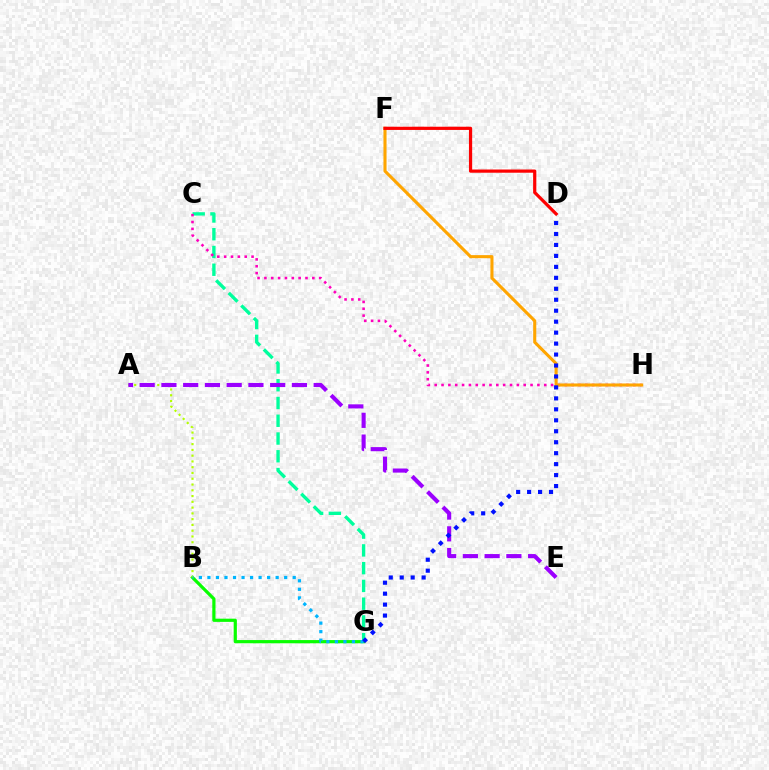{('C', 'G'): [{'color': '#00ff9d', 'line_style': 'dashed', 'thickness': 2.41}], ('C', 'H'): [{'color': '#ff00bd', 'line_style': 'dotted', 'thickness': 1.86}], ('B', 'G'): [{'color': '#08ff00', 'line_style': 'solid', 'thickness': 2.3}, {'color': '#00b5ff', 'line_style': 'dotted', 'thickness': 2.32}], ('A', 'B'): [{'color': '#b3ff00', 'line_style': 'dotted', 'thickness': 1.57}], ('F', 'H'): [{'color': '#ffa500', 'line_style': 'solid', 'thickness': 2.22}], ('A', 'E'): [{'color': '#9b00ff', 'line_style': 'dashed', 'thickness': 2.95}], ('D', 'G'): [{'color': '#0010ff', 'line_style': 'dotted', 'thickness': 2.98}], ('D', 'F'): [{'color': '#ff0000', 'line_style': 'solid', 'thickness': 2.31}]}